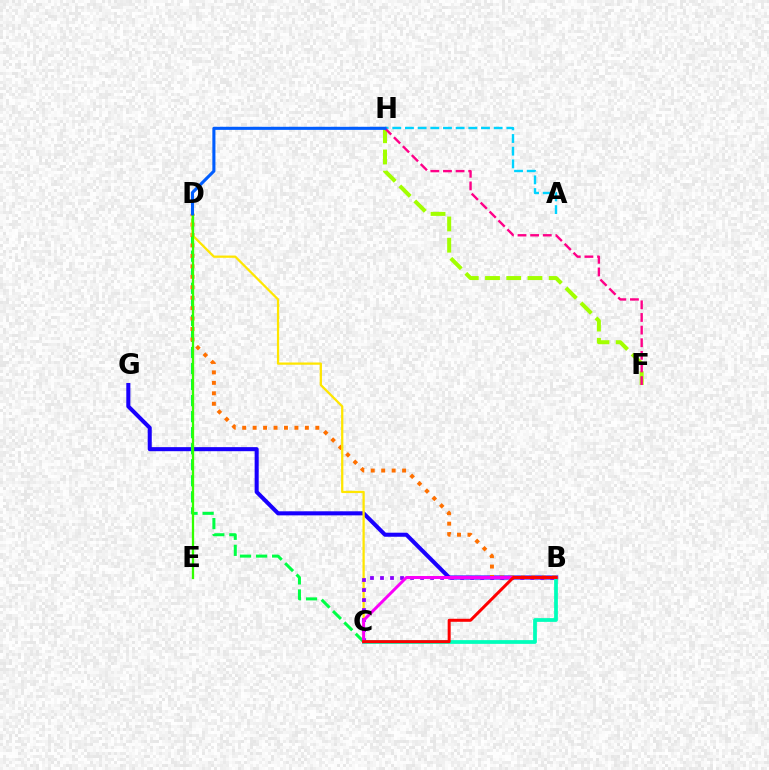{('F', 'H'): [{'color': '#a2ff00', 'line_style': 'dashed', 'thickness': 2.88}, {'color': '#ff0088', 'line_style': 'dashed', 'thickness': 1.72}], ('B', 'G'): [{'color': '#1900ff', 'line_style': 'solid', 'thickness': 2.92}], ('A', 'H'): [{'color': '#00d3ff', 'line_style': 'dashed', 'thickness': 1.72}], ('C', 'D'): [{'color': '#00ff45', 'line_style': 'dashed', 'thickness': 2.18}, {'color': '#ffe600', 'line_style': 'solid', 'thickness': 1.63}], ('B', 'D'): [{'color': '#ff7000', 'line_style': 'dotted', 'thickness': 2.84}], ('B', 'C'): [{'color': '#8a00ff', 'line_style': 'dotted', 'thickness': 2.72}, {'color': '#00ffbb', 'line_style': 'solid', 'thickness': 2.7}, {'color': '#fa00f9', 'line_style': 'solid', 'thickness': 2.14}, {'color': '#ff0000', 'line_style': 'solid', 'thickness': 2.17}], ('D', 'E'): [{'color': '#31ff00', 'line_style': 'solid', 'thickness': 1.65}], ('D', 'H'): [{'color': '#005dff', 'line_style': 'solid', 'thickness': 2.22}]}